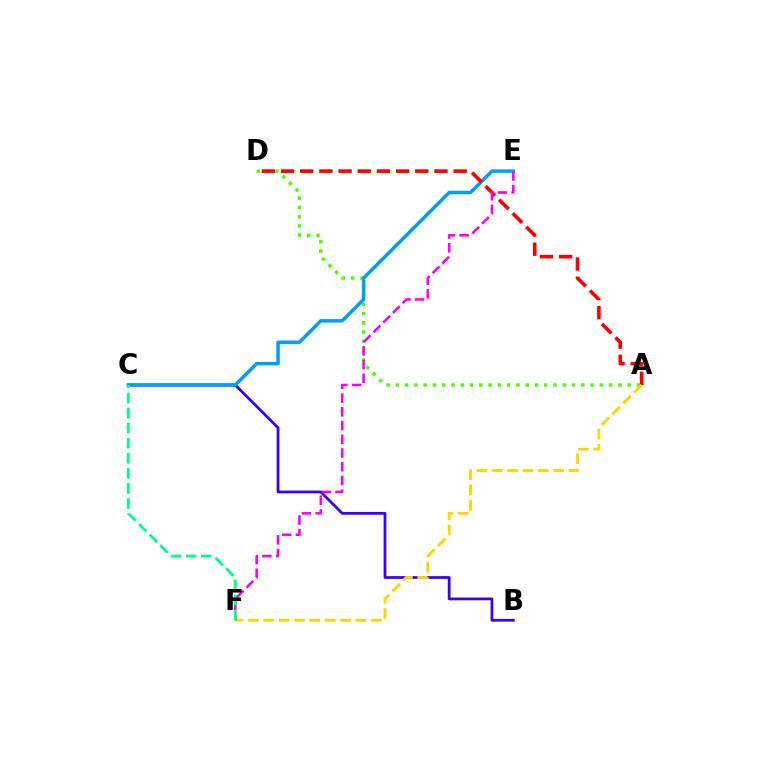{('A', 'D'): [{'color': '#4fff00', 'line_style': 'dotted', 'thickness': 2.52}, {'color': '#ff0000', 'line_style': 'dashed', 'thickness': 2.61}], ('B', 'C'): [{'color': '#3700ff', 'line_style': 'solid', 'thickness': 1.99}], ('C', 'E'): [{'color': '#009eff', 'line_style': 'solid', 'thickness': 2.51}], ('A', 'F'): [{'color': '#ffd500', 'line_style': 'dashed', 'thickness': 2.09}], ('E', 'F'): [{'color': '#ff00ed', 'line_style': 'dashed', 'thickness': 1.86}], ('C', 'F'): [{'color': '#00ff86', 'line_style': 'dashed', 'thickness': 2.05}]}